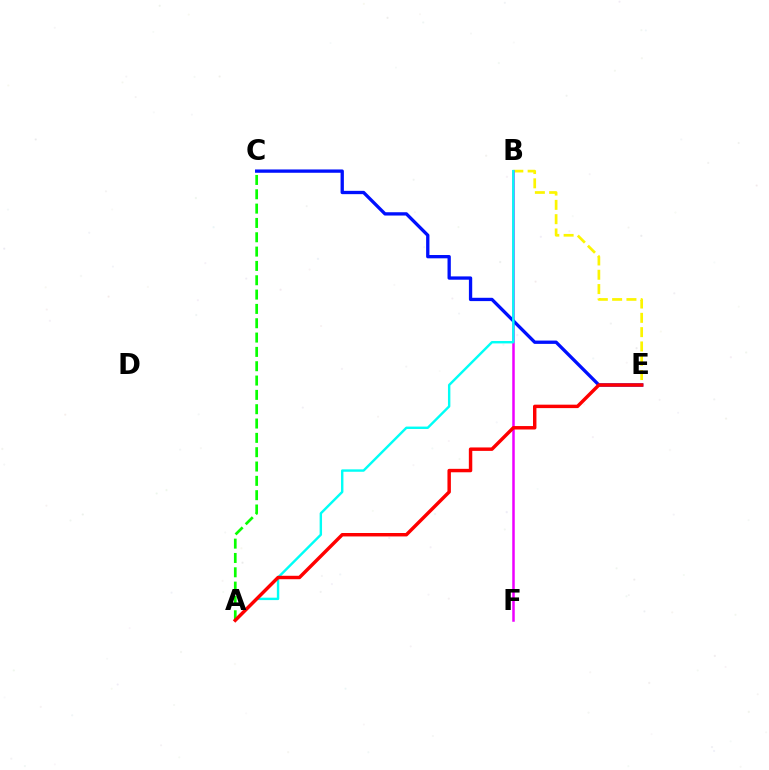{('B', 'E'): [{'color': '#fcf500', 'line_style': 'dashed', 'thickness': 1.94}], ('A', 'C'): [{'color': '#08ff00', 'line_style': 'dashed', 'thickness': 1.95}], ('B', 'F'): [{'color': '#ee00ff', 'line_style': 'solid', 'thickness': 1.81}], ('C', 'E'): [{'color': '#0010ff', 'line_style': 'solid', 'thickness': 2.38}], ('A', 'B'): [{'color': '#00fff6', 'line_style': 'solid', 'thickness': 1.74}], ('A', 'E'): [{'color': '#ff0000', 'line_style': 'solid', 'thickness': 2.48}]}